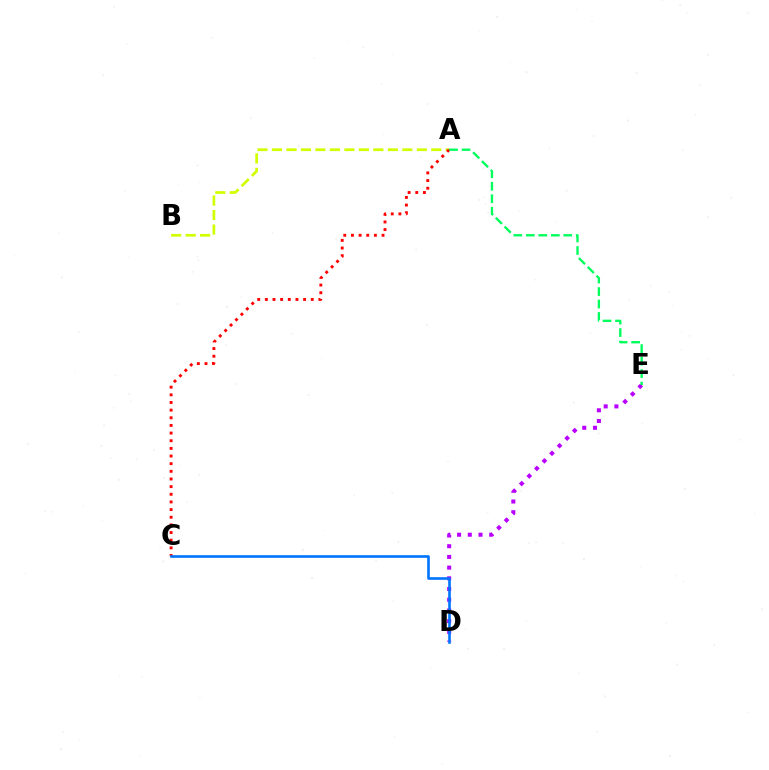{('D', 'E'): [{'color': '#b900ff', 'line_style': 'dotted', 'thickness': 2.91}], ('A', 'B'): [{'color': '#d1ff00', 'line_style': 'dashed', 'thickness': 1.97}], ('A', 'C'): [{'color': '#ff0000', 'line_style': 'dotted', 'thickness': 2.08}], ('A', 'E'): [{'color': '#00ff5c', 'line_style': 'dashed', 'thickness': 1.7}], ('C', 'D'): [{'color': '#0074ff', 'line_style': 'solid', 'thickness': 1.9}]}